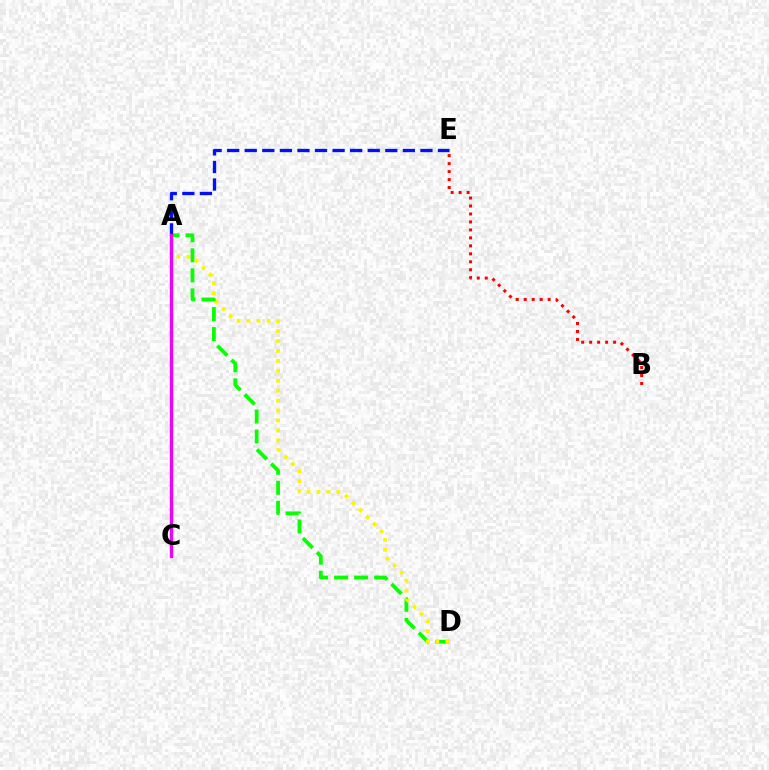{('A', 'D'): [{'color': '#08ff00', 'line_style': 'dashed', 'thickness': 2.72}, {'color': '#fcf500', 'line_style': 'dotted', 'thickness': 2.7}], ('A', 'E'): [{'color': '#0010ff', 'line_style': 'dashed', 'thickness': 2.39}], ('A', 'C'): [{'color': '#00fff6', 'line_style': 'dashed', 'thickness': 1.55}, {'color': '#ee00ff', 'line_style': 'solid', 'thickness': 2.42}], ('B', 'E'): [{'color': '#ff0000', 'line_style': 'dotted', 'thickness': 2.17}]}